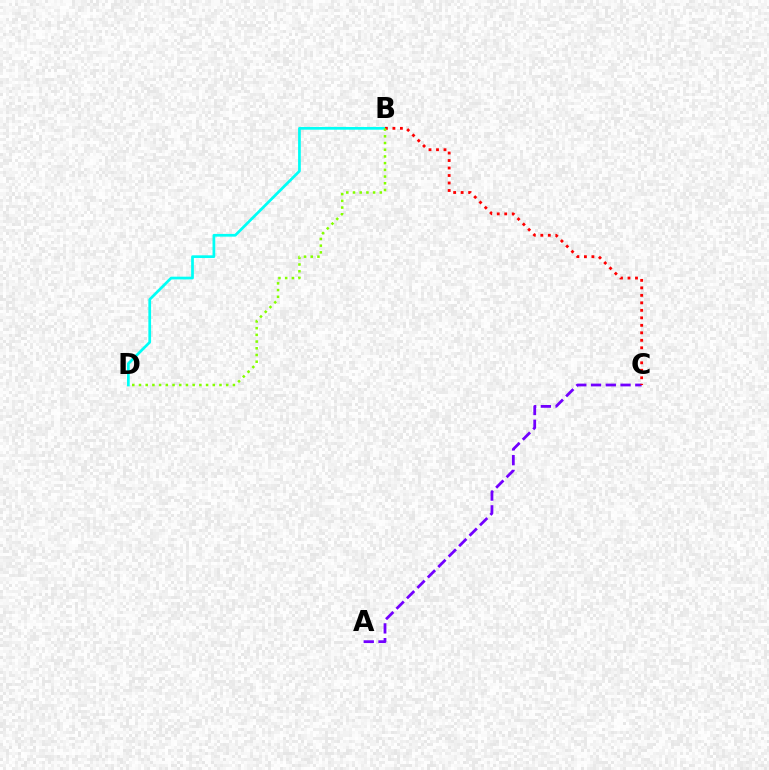{('A', 'C'): [{'color': '#7200ff', 'line_style': 'dashed', 'thickness': 2.0}], ('B', 'D'): [{'color': '#00fff6', 'line_style': 'solid', 'thickness': 1.96}, {'color': '#84ff00', 'line_style': 'dotted', 'thickness': 1.82}], ('B', 'C'): [{'color': '#ff0000', 'line_style': 'dotted', 'thickness': 2.04}]}